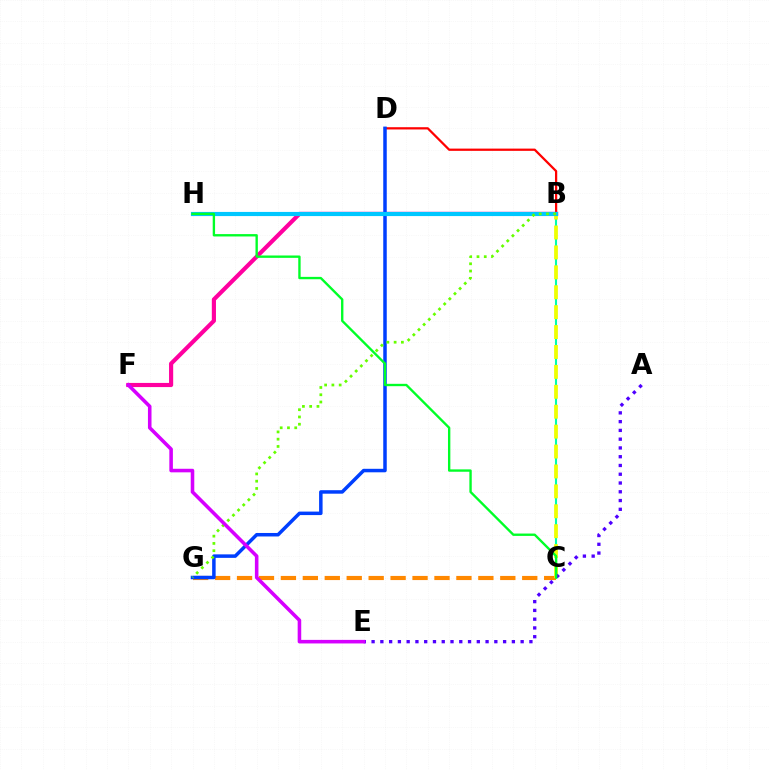{('B', 'D'): [{'color': '#ff0000', 'line_style': 'solid', 'thickness': 1.62}], ('B', 'F'): [{'color': '#ff00a0', 'line_style': 'solid', 'thickness': 2.98}], ('B', 'C'): [{'color': '#00ffaf', 'line_style': 'solid', 'thickness': 1.51}, {'color': '#eeff00', 'line_style': 'dashed', 'thickness': 2.71}], ('C', 'G'): [{'color': '#ff8800', 'line_style': 'dashed', 'thickness': 2.98}], ('D', 'G'): [{'color': '#003fff', 'line_style': 'solid', 'thickness': 2.52}], ('B', 'H'): [{'color': '#00c7ff', 'line_style': 'solid', 'thickness': 2.99}], ('A', 'E'): [{'color': '#4f00ff', 'line_style': 'dotted', 'thickness': 2.38}], ('B', 'G'): [{'color': '#66ff00', 'line_style': 'dotted', 'thickness': 1.97}], ('E', 'F'): [{'color': '#d600ff', 'line_style': 'solid', 'thickness': 2.56}], ('C', 'H'): [{'color': '#00ff27', 'line_style': 'solid', 'thickness': 1.7}]}